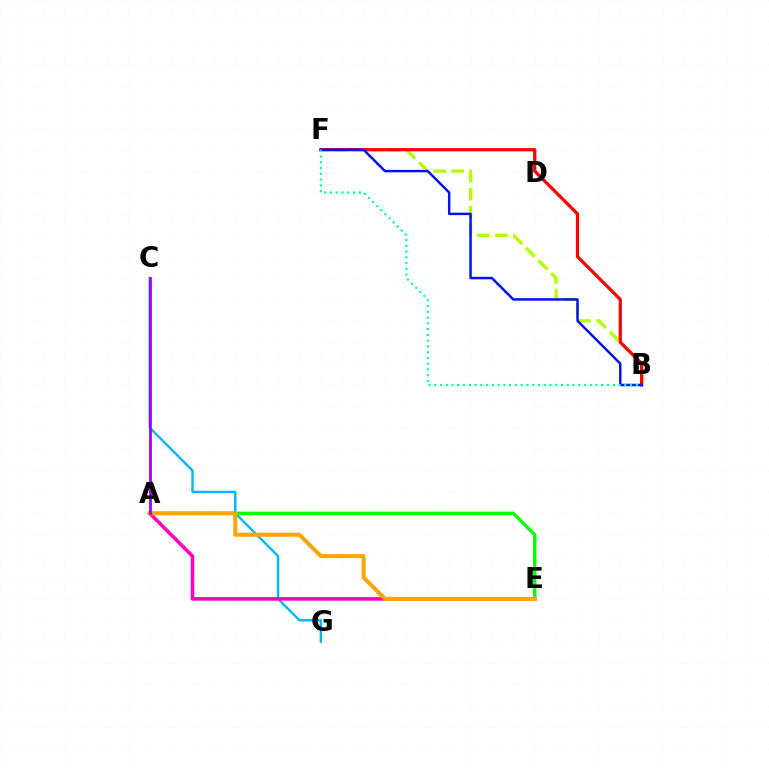{('B', 'F'): [{'color': '#b3ff00', 'line_style': 'dashed', 'thickness': 2.44}, {'color': '#ff0000', 'line_style': 'solid', 'thickness': 2.32}, {'color': '#0010ff', 'line_style': 'solid', 'thickness': 1.77}, {'color': '#00ff9d', 'line_style': 'dotted', 'thickness': 1.56}], ('C', 'G'): [{'color': '#00b5ff', 'line_style': 'solid', 'thickness': 1.72}], ('A', 'E'): [{'color': '#08ff00', 'line_style': 'solid', 'thickness': 2.45}, {'color': '#ff00bd', 'line_style': 'solid', 'thickness': 2.56}, {'color': '#ffa500', 'line_style': 'solid', 'thickness': 2.91}], ('A', 'C'): [{'color': '#9b00ff', 'line_style': 'solid', 'thickness': 1.98}]}